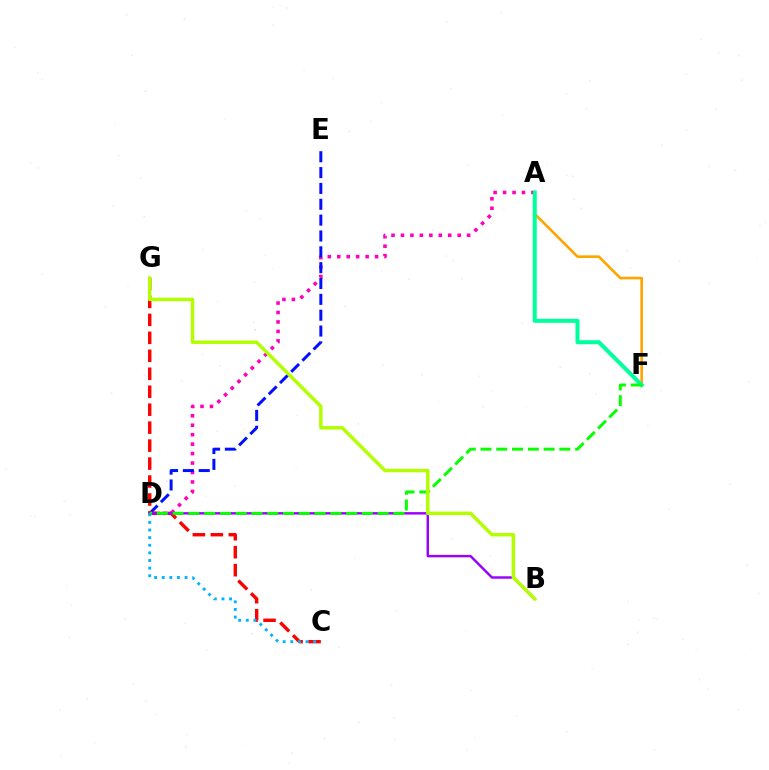{('A', 'D'): [{'color': '#ff00bd', 'line_style': 'dotted', 'thickness': 2.57}], ('D', 'E'): [{'color': '#0010ff', 'line_style': 'dashed', 'thickness': 2.15}], ('A', 'F'): [{'color': '#ffa500', 'line_style': 'solid', 'thickness': 1.9}, {'color': '#00ff9d', 'line_style': 'solid', 'thickness': 2.89}], ('C', 'G'): [{'color': '#ff0000', 'line_style': 'dashed', 'thickness': 2.44}], ('B', 'D'): [{'color': '#9b00ff', 'line_style': 'solid', 'thickness': 1.76}], ('D', 'F'): [{'color': '#08ff00', 'line_style': 'dashed', 'thickness': 2.14}], ('C', 'D'): [{'color': '#00b5ff', 'line_style': 'dotted', 'thickness': 2.07}], ('B', 'G'): [{'color': '#b3ff00', 'line_style': 'solid', 'thickness': 2.49}]}